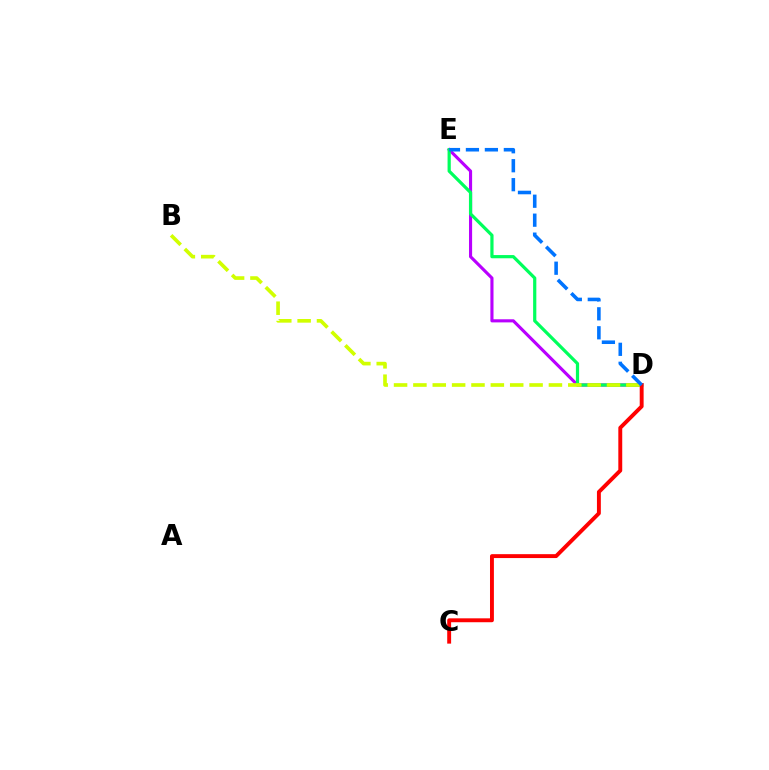{('D', 'E'): [{'color': '#b900ff', 'line_style': 'solid', 'thickness': 2.24}, {'color': '#00ff5c', 'line_style': 'solid', 'thickness': 2.31}, {'color': '#0074ff', 'line_style': 'dashed', 'thickness': 2.58}], ('C', 'D'): [{'color': '#ff0000', 'line_style': 'solid', 'thickness': 2.81}], ('B', 'D'): [{'color': '#d1ff00', 'line_style': 'dashed', 'thickness': 2.63}]}